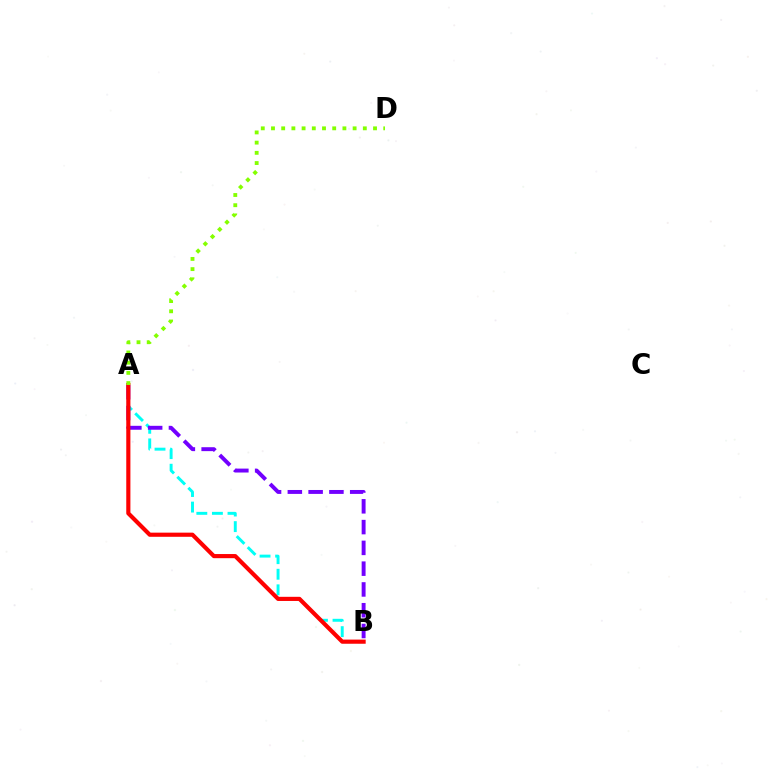{('A', 'B'): [{'color': '#00fff6', 'line_style': 'dashed', 'thickness': 2.12}, {'color': '#7200ff', 'line_style': 'dashed', 'thickness': 2.82}, {'color': '#ff0000', 'line_style': 'solid', 'thickness': 2.99}], ('A', 'D'): [{'color': '#84ff00', 'line_style': 'dotted', 'thickness': 2.77}]}